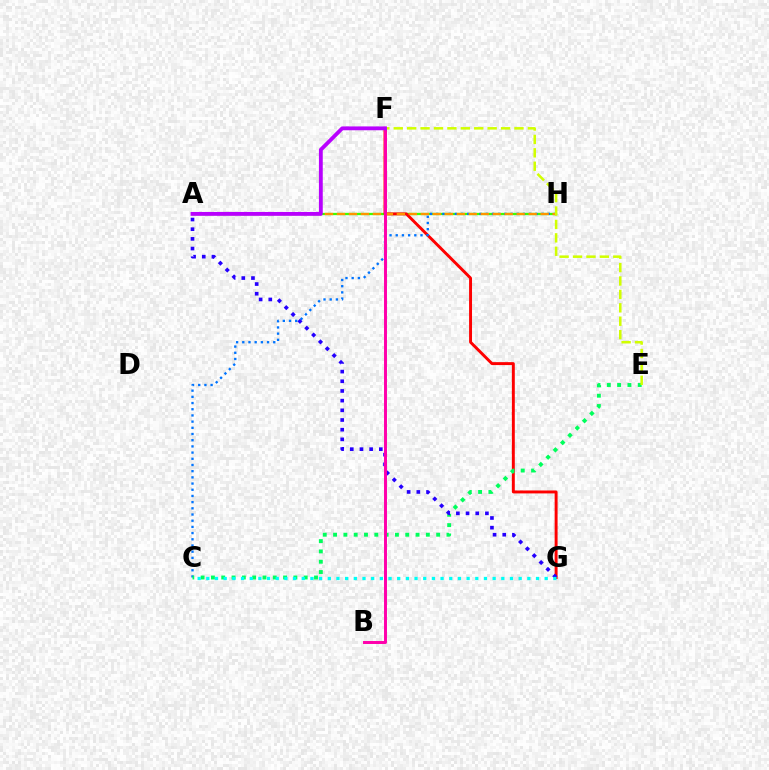{('A', 'H'): [{'color': '#3dff00', 'line_style': 'solid', 'thickness': 1.65}, {'color': '#ff9400', 'line_style': 'dashed', 'thickness': 1.63}], ('F', 'G'): [{'color': '#ff0000', 'line_style': 'solid', 'thickness': 2.11}], ('C', 'H'): [{'color': '#0074ff', 'line_style': 'dotted', 'thickness': 1.68}], ('C', 'E'): [{'color': '#00ff5c', 'line_style': 'dotted', 'thickness': 2.8}], ('A', 'G'): [{'color': '#2500ff', 'line_style': 'dotted', 'thickness': 2.63}], ('B', 'F'): [{'color': '#ff00ac', 'line_style': 'solid', 'thickness': 2.13}], ('C', 'G'): [{'color': '#00fff6', 'line_style': 'dotted', 'thickness': 2.36}], ('E', 'F'): [{'color': '#d1ff00', 'line_style': 'dashed', 'thickness': 1.82}], ('A', 'F'): [{'color': '#b900ff', 'line_style': 'solid', 'thickness': 2.77}]}